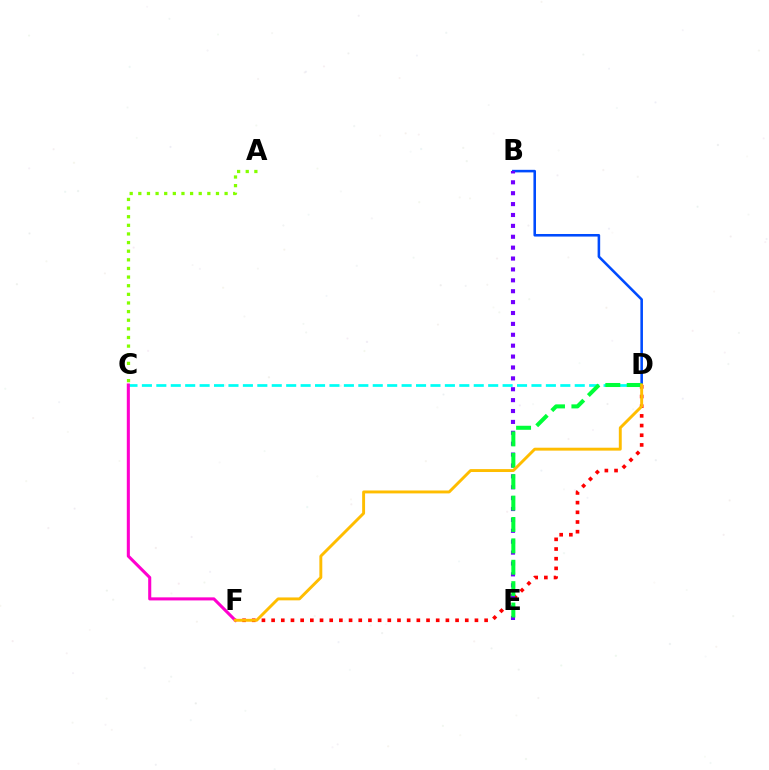{('A', 'C'): [{'color': '#84ff00', 'line_style': 'dotted', 'thickness': 2.34}], ('D', 'F'): [{'color': '#ff0000', 'line_style': 'dotted', 'thickness': 2.63}, {'color': '#ffbd00', 'line_style': 'solid', 'thickness': 2.1}], ('C', 'D'): [{'color': '#00fff6', 'line_style': 'dashed', 'thickness': 1.96}], ('C', 'F'): [{'color': '#ff00cf', 'line_style': 'solid', 'thickness': 2.21}], ('B', 'D'): [{'color': '#004bff', 'line_style': 'solid', 'thickness': 1.85}], ('B', 'E'): [{'color': '#7200ff', 'line_style': 'dotted', 'thickness': 2.96}], ('D', 'E'): [{'color': '#00ff39', 'line_style': 'dashed', 'thickness': 2.91}]}